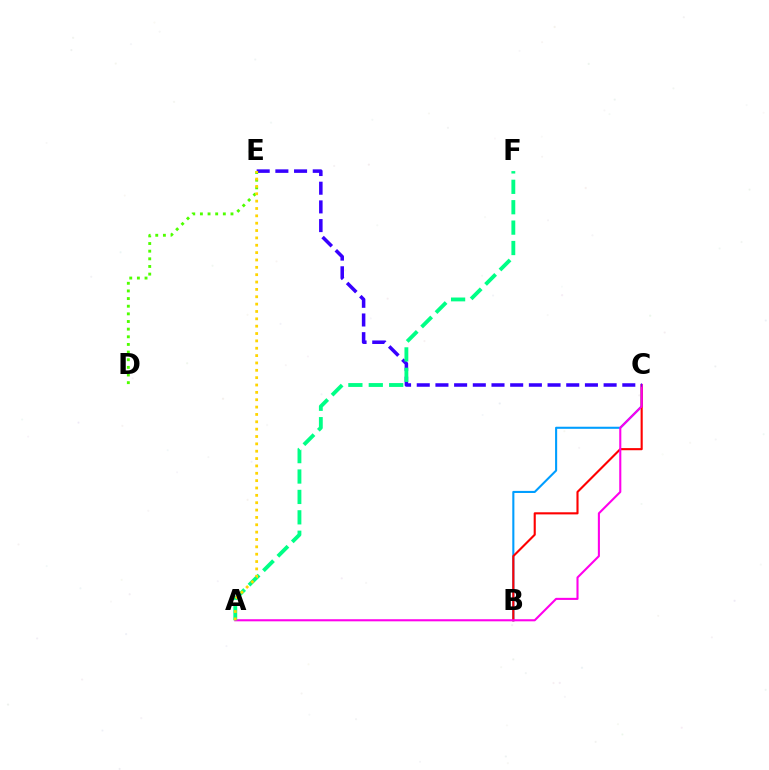{('B', 'C'): [{'color': '#009eff', 'line_style': 'solid', 'thickness': 1.5}, {'color': '#ff0000', 'line_style': 'solid', 'thickness': 1.52}], ('A', 'C'): [{'color': '#ff00ed', 'line_style': 'solid', 'thickness': 1.51}], ('C', 'E'): [{'color': '#3700ff', 'line_style': 'dashed', 'thickness': 2.54}], ('A', 'F'): [{'color': '#00ff86', 'line_style': 'dashed', 'thickness': 2.77}], ('D', 'E'): [{'color': '#4fff00', 'line_style': 'dotted', 'thickness': 2.08}], ('A', 'E'): [{'color': '#ffd500', 'line_style': 'dotted', 'thickness': 2.0}]}